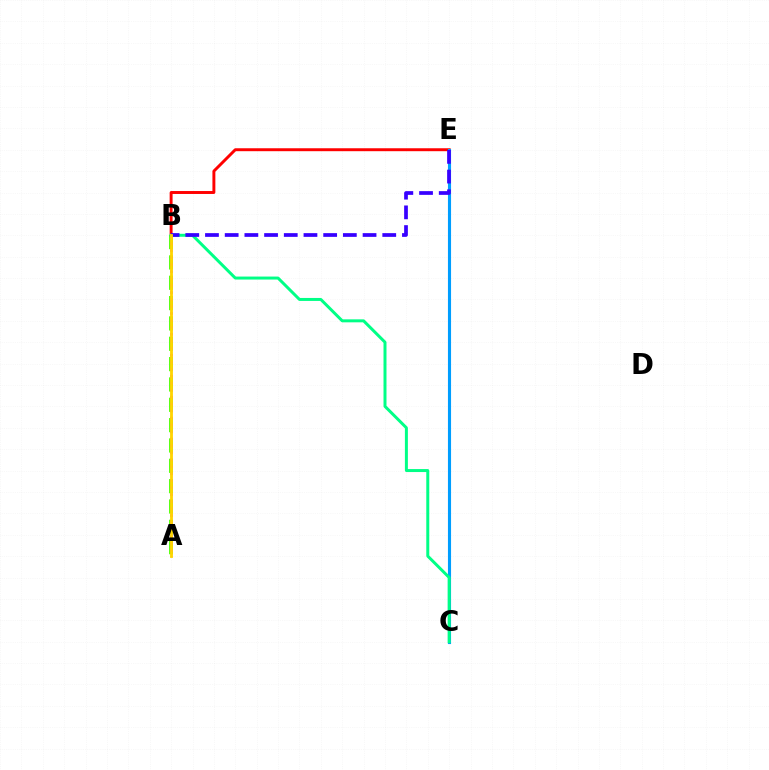{('B', 'E'): [{'color': '#ff0000', 'line_style': 'solid', 'thickness': 2.11}, {'color': '#3700ff', 'line_style': 'dashed', 'thickness': 2.68}], ('A', 'B'): [{'color': '#4fff00', 'line_style': 'dashed', 'thickness': 2.76}, {'color': '#ff00ed', 'line_style': 'dotted', 'thickness': 1.89}, {'color': '#ffd500', 'line_style': 'solid', 'thickness': 2.03}], ('C', 'E'): [{'color': '#009eff', 'line_style': 'solid', 'thickness': 2.24}], ('B', 'C'): [{'color': '#00ff86', 'line_style': 'solid', 'thickness': 2.15}]}